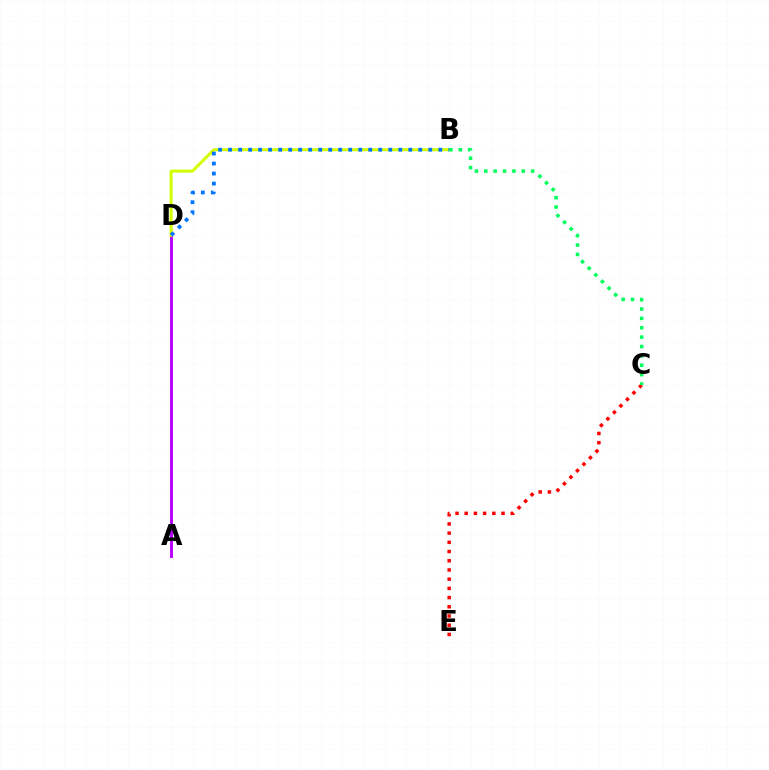{('A', 'D'): [{'color': '#b900ff', 'line_style': 'solid', 'thickness': 2.09}], ('C', 'E'): [{'color': '#ff0000', 'line_style': 'dotted', 'thickness': 2.5}], ('B', 'D'): [{'color': '#d1ff00', 'line_style': 'solid', 'thickness': 2.16}, {'color': '#0074ff', 'line_style': 'dotted', 'thickness': 2.72}], ('B', 'C'): [{'color': '#00ff5c', 'line_style': 'dotted', 'thickness': 2.55}]}